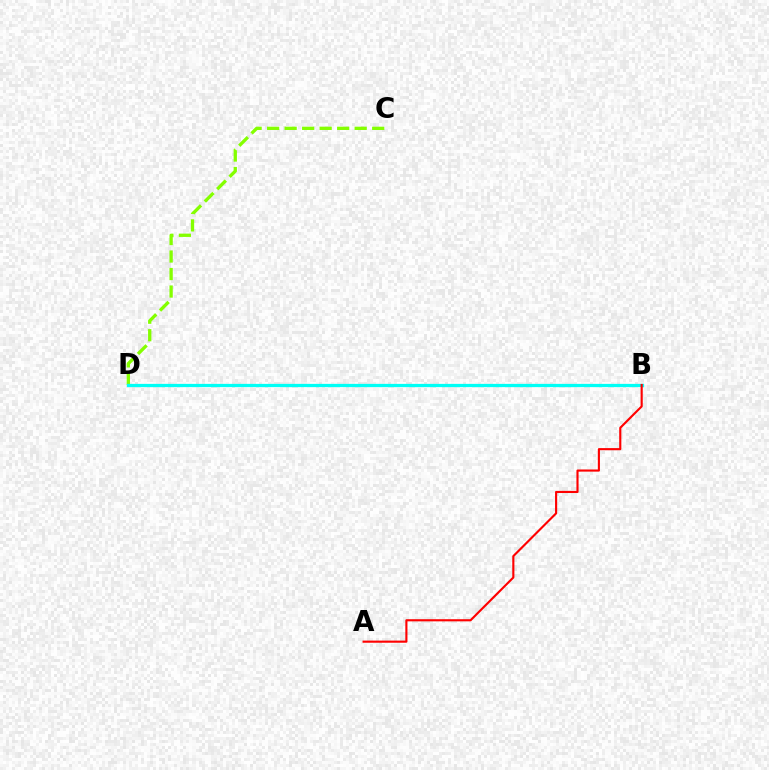{('B', 'D'): [{'color': '#7200ff', 'line_style': 'dashed', 'thickness': 2.08}, {'color': '#00fff6', 'line_style': 'solid', 'thickness': 2.35}], ('C', 'D'): [{'color': '#84ff00', 'line_style': 'dashed', 'thickness': 2.38}], ('A', 'B'): [{'color': '#ff0000', 'line_style': 'solid', 'thickness': 1.54}]}